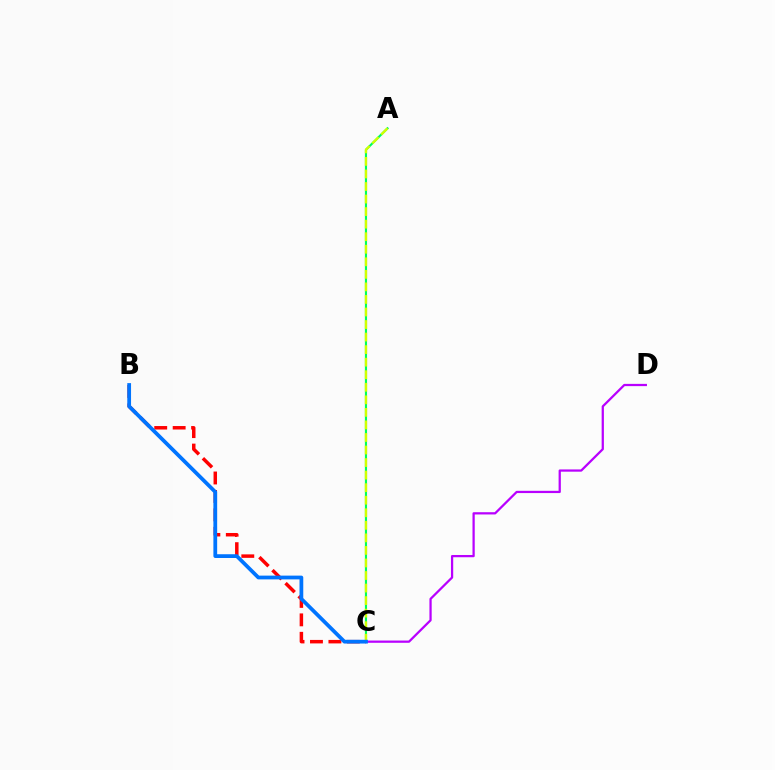{('B', 'C'): [{'color': '#ff0000', 'line_style': 'dashed', 'thickness': 2.51}, {'color': '#0074ff', 'line_style': 'solid', 'thickness': 2.71}], ('A', 'C'): [{'color': '#00ff5c', 'line_style': 'solid', 'thickness': 1.54}, {'color': '#d1ff00', 'line_style': 'dashed', 'thickness': 1.7}], ('C', 'D'): [{'color': '#b900ff', 'line_style': 'solid', 'thickness': 1.62}]}